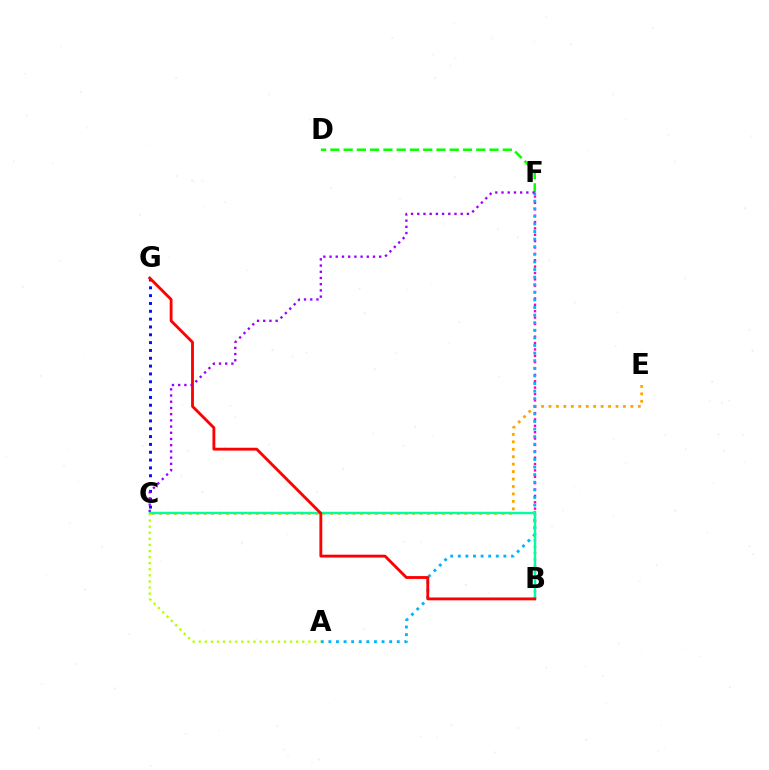{('C', 'E'): [{'color': '#ffa500', 'line_style': 'dotted', 'thickness': 2.02}], ('B', 'F'): [{'color': '#ff00bd', 'line_style': 'dotted', 'thickness': 1.73}], ('A', 'F'): [{'color': '#00b5ff', 'line_style': 'dotted', 'thickness': 2.06}], ('D', 'F'): [{'color': '#08ff00', 'line_style': 'dashed', 'thickness': 1.8}], ('B', 'C'): [{'color': '#00ff9d', 'line_style': 'solid', 'thickness': 1.73}], ('C', 'G'): [{'color': '#0010ff', 'line_style': 'dotted', 'thickness': 2.13}], ('B', 'G'): [{'color': '#ff0000', 'line_style': 'solid', 'thickness': 2.05}], ('C', 'F'): [{'color': '#9b00ff', 'line_style': 'dotted', 'thickness': 1.69}], ('A', 'C'): [{'color': '#b3ff00', 'line_style': 'dotted', 'thickness': 1.65}]}